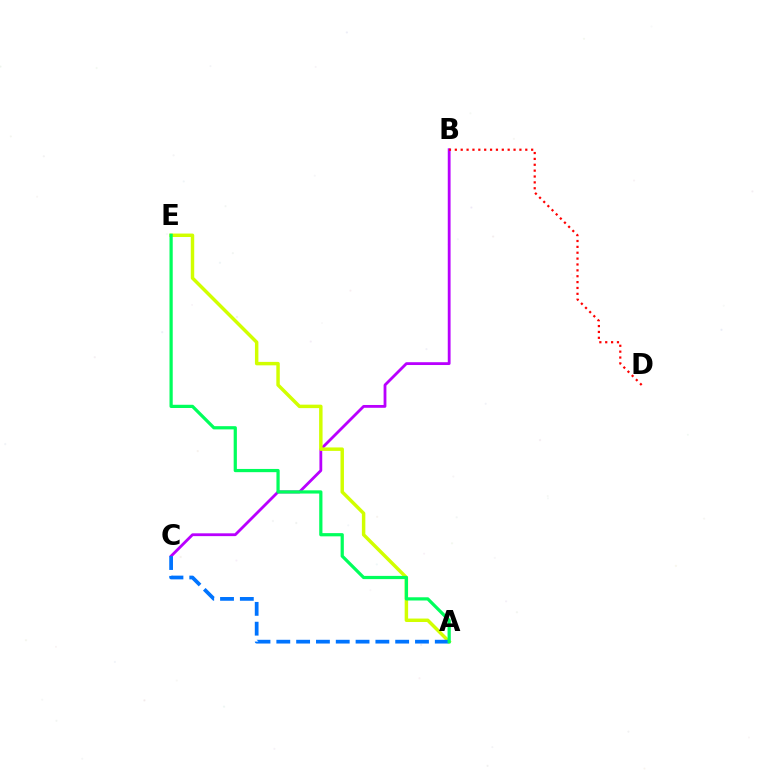{('B', 'C'): [{'color': '#b900ff', 'line_style': 'solid', 'thickness': 2.02}], ('A', 'E'): [{'color': '#d1ff00', 'line_style': 'solid', 'thickness': 2.49}, {'color': '#00ff5c', 'line_style': 'solid', 'thickness': 2.32}], ('A', 'C'): [{'color': '#0074ff', 'line_style': 'dashed', 'thickness': 2.69}], ('B', 'D'): [{'color': '#ff0000', 'line_style': 'dotted', 'thickness': 1.6}]}